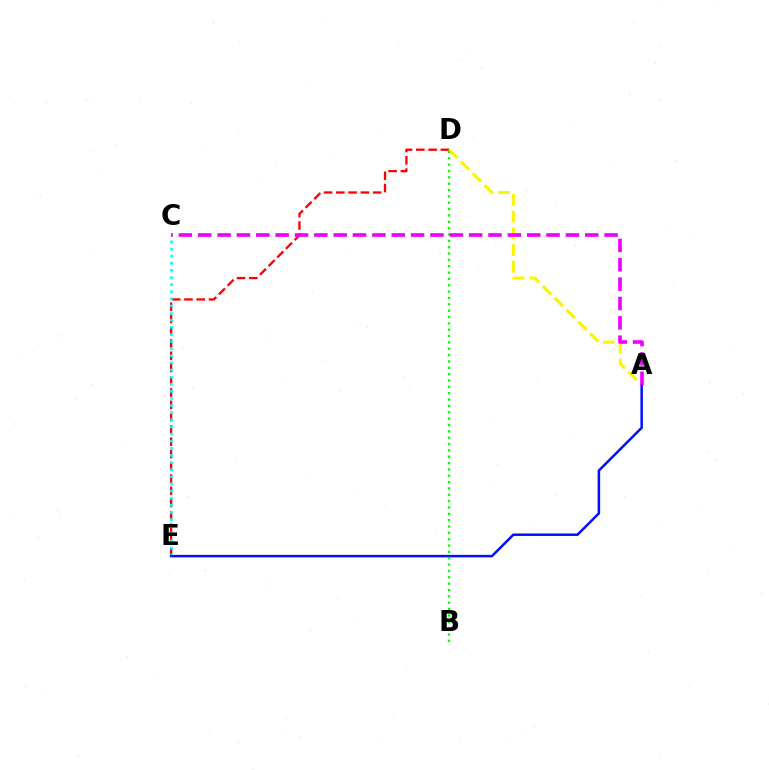{('D', 'E'): [{'color': '#ff0000', 'line_style': 'dashed', 'thickness': 1.67}], ('A', 'D'): [{'color': '#fcf500', 'line_style': 'dashed', 'thickness': 2.27}], ('C', 'E'): [{'color': '#00fff6', 'line_style': 'dotted', 'thickness': 1.93}], ('A', 'E'): [{'color': '#0010ff', 'line_style': 'solid', 'thickness': 1.8}], ('B', 'D'): [{'color': '#08ff00', 'line_style': 'dotted', 'thickness': 1.72}], ('A', 'C'): [{'color': '#ee00ff', 'line_style': 'dashed', 'thickness': 2.63}]}